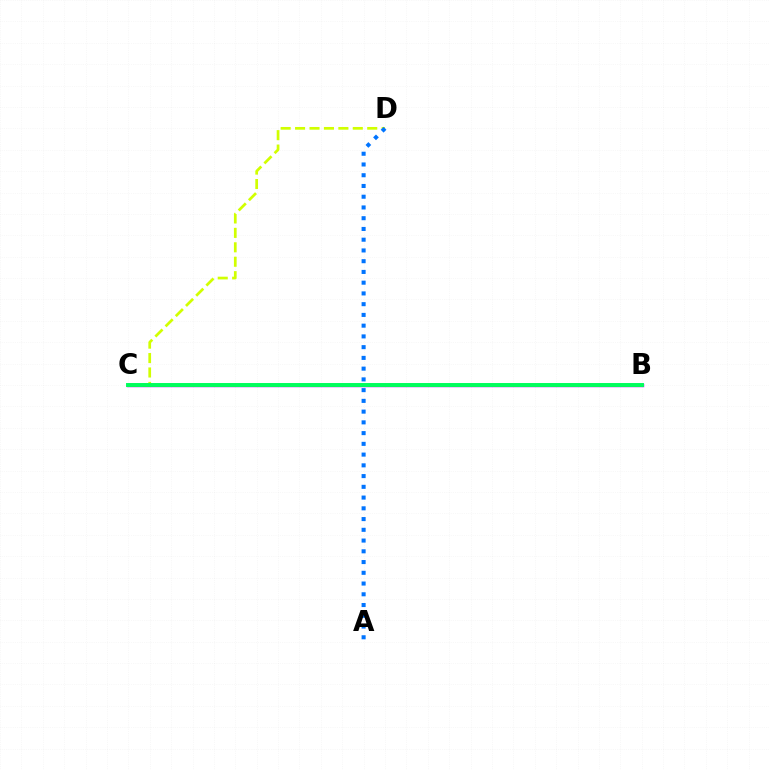{('B', 'C'): [{'color': '#b900ff', 'line_style': 'solid', 'thickness': 2.47}, {'color': '#ff0000', 'line_style': 'dashed', 'thickness': 1.91}, {'color': '#00ff5c', 'line_style': 'solid', 'thickness': 2.83}], ('C', 'D'): [{'color': '#d1ff00', 'line_style': 'dashed', 'thickness': 1.96}], ('A', 'D'): [{'color': '#0074ff', 'line_style': 'dotted', 'thickness': 2.92}]}